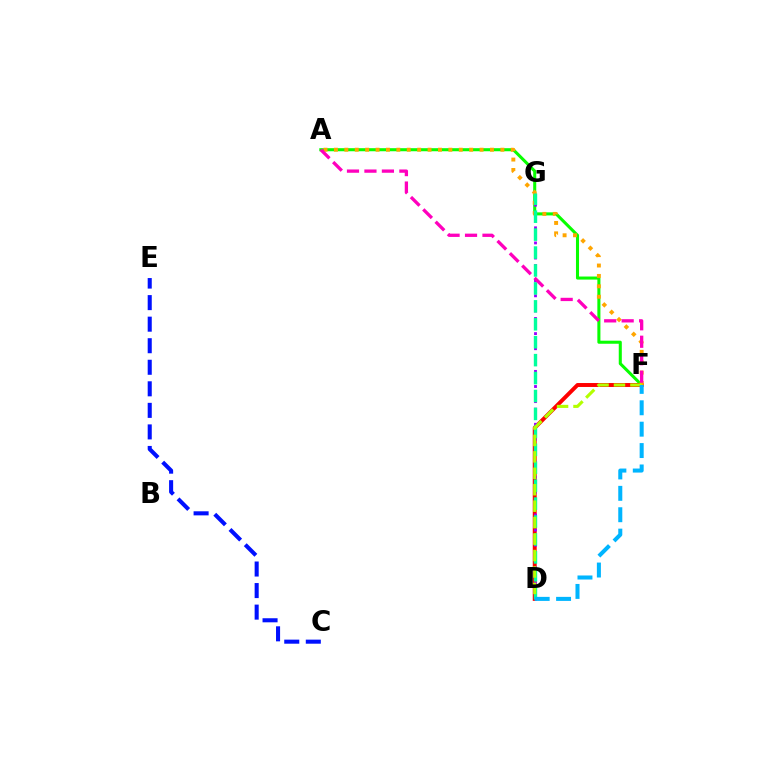{('C', 'E'): [{'color': '#0010ff', 'line_style': 'dashed', 'thickness': 2.93}], ('A', 'F'): [{'color': '#08ff00', 'line_style': 'solid', 'thickness': 2.2}, {'color': '#ffa500', 'line_style': 'dotted', 'thickness': 2.83}, {'color': '#ff00bd', 'line_style': 'dashed', 'thickness': 2.37}], ('D', 'F'): [{'color': '#ff0000', 'line_style': 'solid', 'thickness': 2.84}, {'color': '#b3ff00', 'line_style': 'dashed', 'thickness': 2.23}, {'color': '#00b5ff', 'line_style': 'dashed', 'thickness': 2.91}], ('D', 'G'): [{'color': '#9b00ff', 'line_style': 'dotted', 'thickness': 2.05}, {'color': '#00ff9d', 'line_style': 'dashed', 'thickness': 2.44}]}